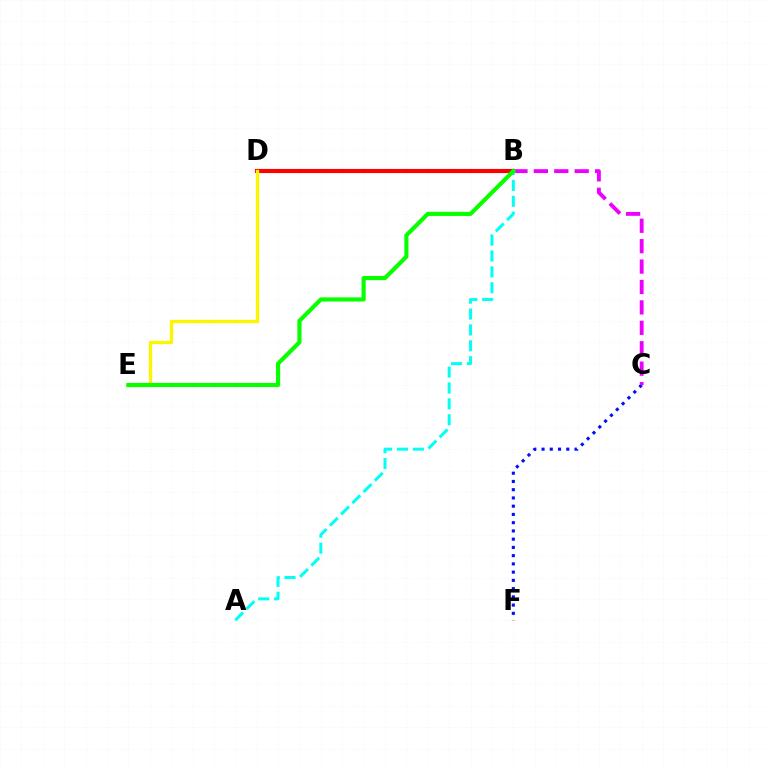{('B', 'D'): [{'color': '#ff0000', 'line_style': 'solid', 'thickness': 2.98}], ('C', 'F'): [{'color': '#0010ff', 'line_style': 'dotted', 'thickness': 2.24}], ('B', 'C'): [{'color': '#ee00ff', 'line_style': 'dashed', 'thickness': 2.77}], ('D', 'E'): [{'color': '#fcf500', 'line_style': 'solid', 'thickness': 2.39}], ('A', 'B'): [{'color': '#00fff6', 'line_style': 'dashed', 'thickness': 2.16}], ('B', 'E'): [{'color': '#08ff00', 'line_style': 'solid', 'thickness': 2.97}]}